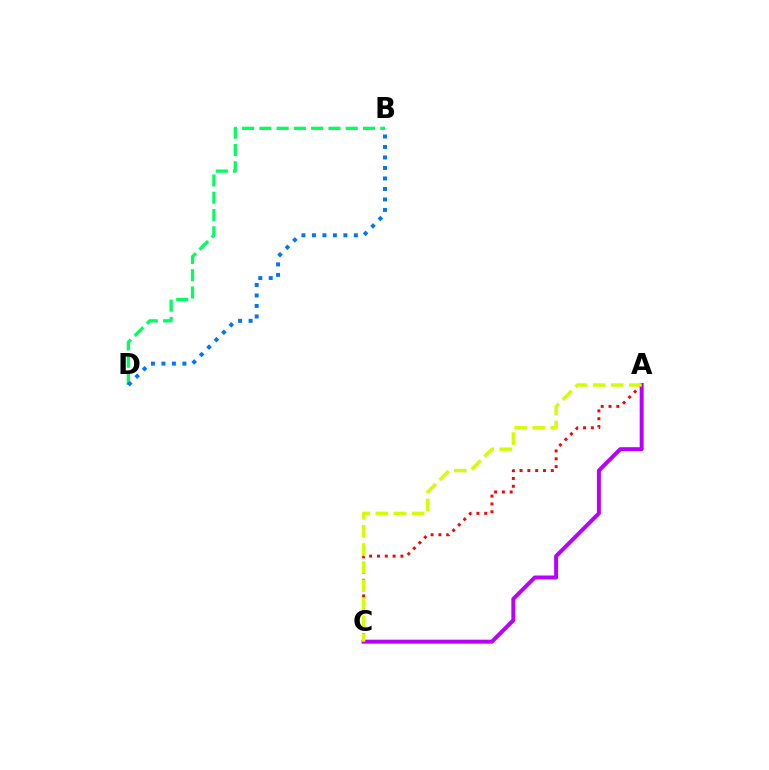{('B', 'D'): [{'color': '#00ff5c', 'line_style': 'dashed', 'thickness': 2.35}, {'color': '#0074ff', 'line_style': 'dotted', 'thickness': 2.85}], ('A', 'C'): [{'color': '#ff0000', 'line_style': 'dotted', 'thickness': 2.12}, {'color': '#b900ff', 'line_style': 'solid', 'thickness': 2.86}, {'color': '#d1ff00', 'line_style': 'dashed', 'thickness': 2.46}]}